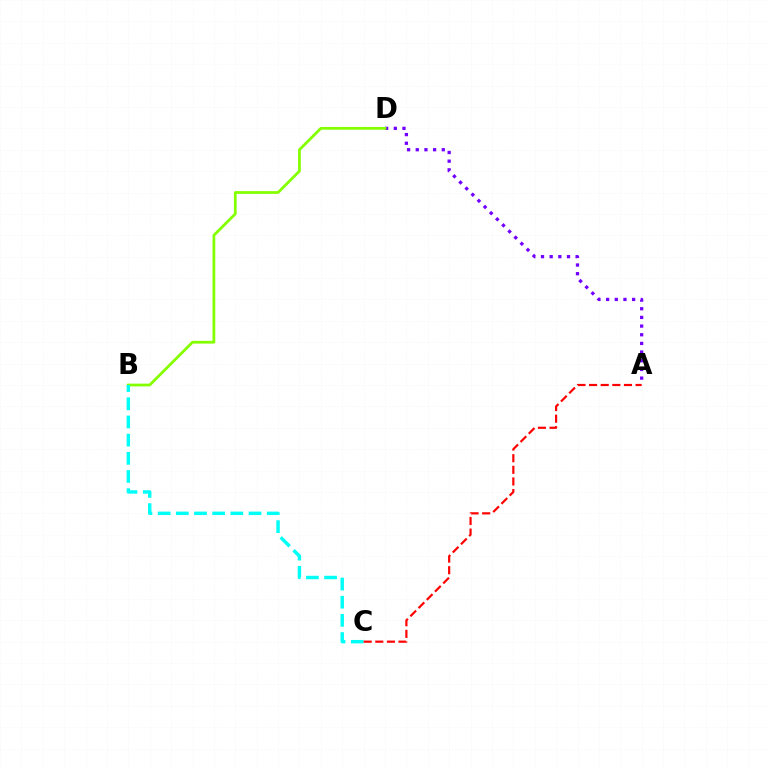{('A', 'D'): [{'color': '#7200ff', 'line_style': 'dotted', 'thickness': 2.36}], ('B', 'D'): [{'color': '#84ff00', 'line_style': 'solid', 'thickness': 1.99}], ('B', 'C'): [{'color': '#00fff6', 'line_style': 'dashed', 'thickness': 2.47}], ('A', 'C'): [{'color': '#ff0000', 'line_style': 'dashed', 'thickness': 1.58}]}